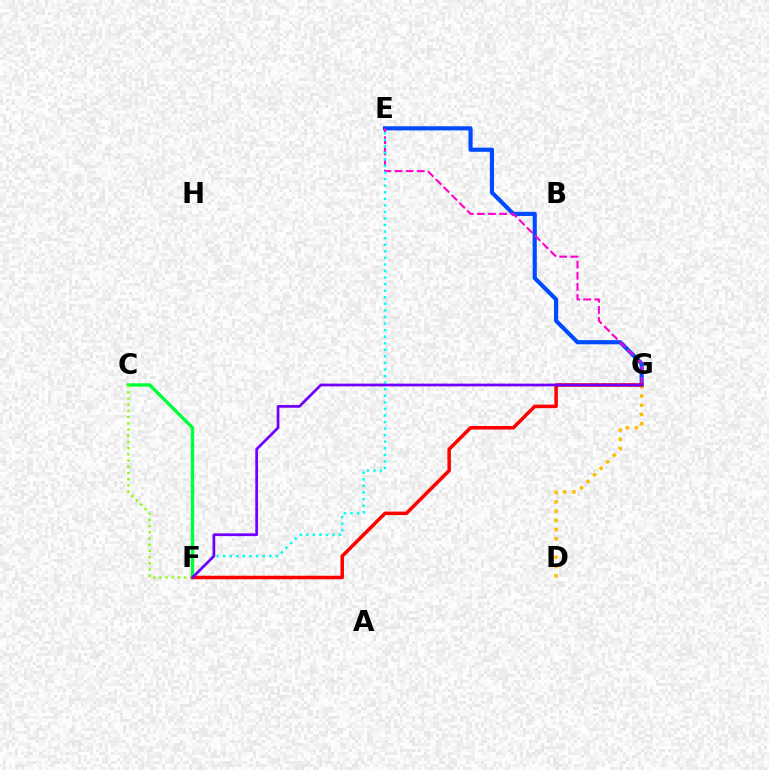{('E', 'G'): [{'color': '#004bff', 'line_style': 'solid', 'thickness': 3.0}, {'color': '#ff00cf', 'line_style': 'dashed', 'thickness': 1.51}], ('D', 'G'): [{'color': '#ffbd00', 'line_style': 'dotted', 'thickness': 2.51}], ('E', 'F'): [{'color': '#00fff6', 'line_style': 'dotted', 'thickness': 1.78}], ('C', 'F'): [{'color': '#00ff39', 'line_style': 'solid', 'thickness': 2.42}, {'color': '#84ff00', 'line_style': 'dotted', 'thickness': 1.68}], ('F', 'G'): [{'color': '#ff0000', 'line_style': 'solid', 'thickness': 2.53}, {'color': '#7200ff', 'line_style': 'solid', 'thickness': 1.97}]}